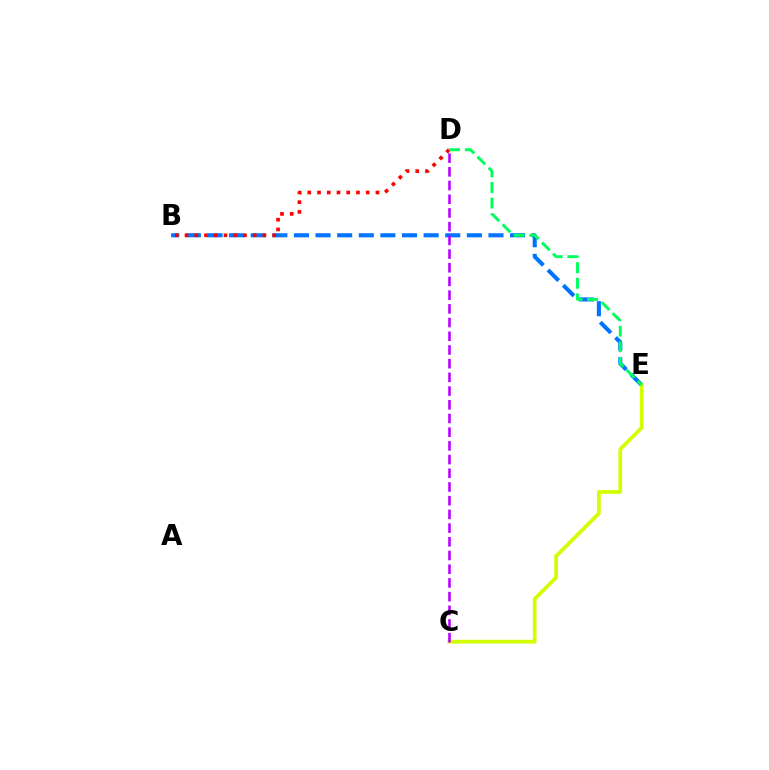{('B', 'E'): [{'color': '#0074ff', 'line_style': 'dashed', 'thickness': 2.94}], ('C', 'E'): [{'color': '#d1ff00', 'line_style': 'solid', 'thickness': 2.68}], ('C', 'D'): [{'color': '#b900ff', 'line_style': 'dashed', 'thickness': 1.86}], ('B', 'D'): [{'color': '#ff0000', 'line_style': 'dotted', 'thickness': 2.65}], ('D', 'E'): [{'color': '#00ff5c', 'line_style': 'dashed', 'thickness': 2.12}]}